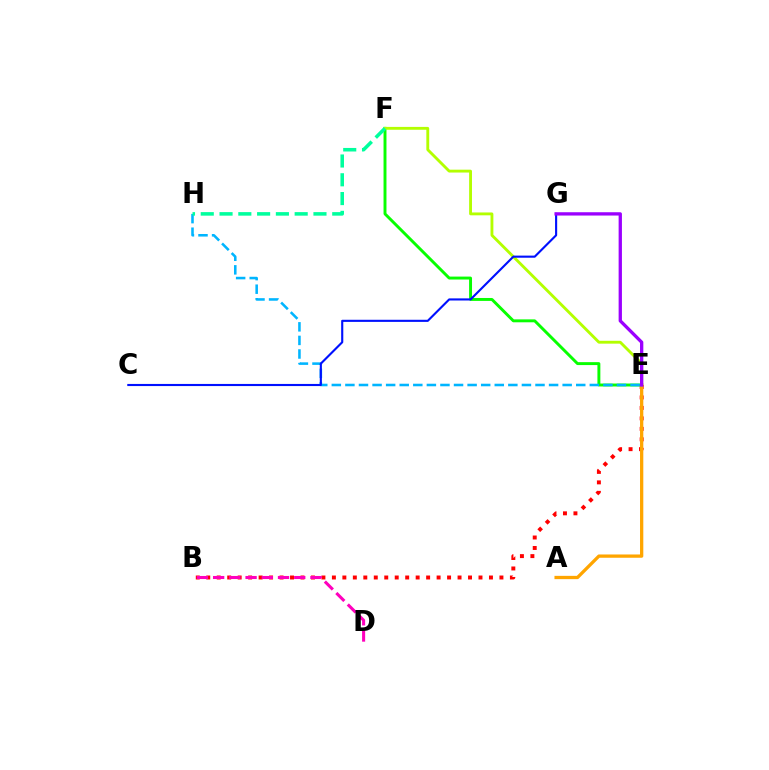{('E', 'F'): [{'color': '#08ff00', 'line_style': 'solid', 'thickness': 2.11}, {'color': '#b3ff00', 'line_style': 'solid', 'thickness': 2.06}], ('B', 'E'): [{'color': '#ff0000', 'line_style': 'dotted', 'thickness': 2.84}], ('B', 'D'): [{'color': '#ff00bd', 'line_style': 'dashed', 'thickness': 2.2}], ('A', 'E'): [{'color': '#ffa500', 'line_style': 'solid', 'thickness': 2.37}], ('E', 'H'): [{'color': '#00b5ff', 'line_style': 'dashed', 'thickness': 1.84}], ('C', 'G'): [{'color': '#0010ff', 'line_style': 'solid', 'thickness': 1.53}], ('E', 'G'): [{'color': '#9b00ff', 'line_style': 'solid', 'thickness': 2.38}], ('F', 'H'): [{'color': '#00ff9d', 'line_style': 'dashed', 'thickness': 2.55}]}